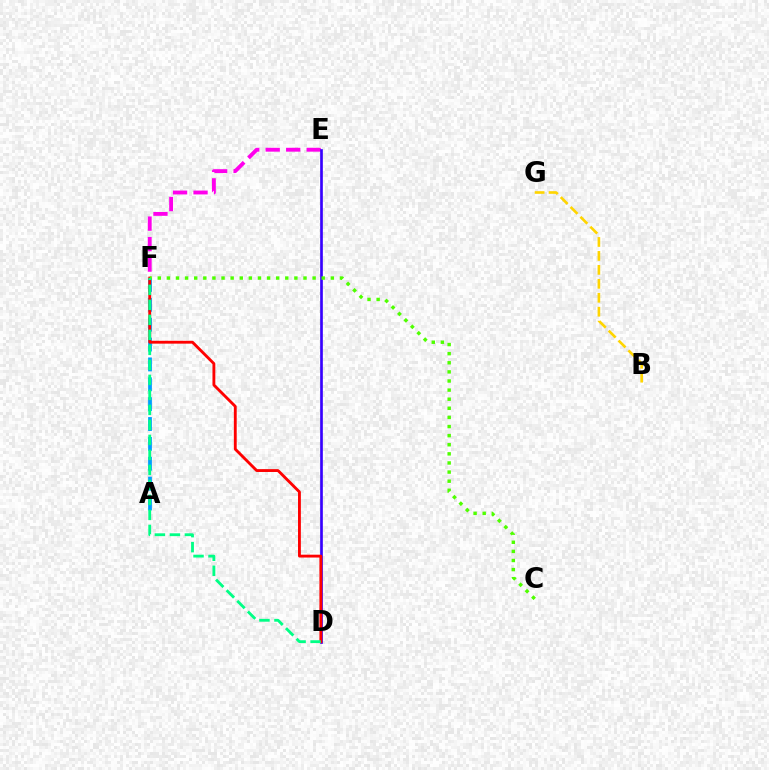{('A', 'F'): [{'color': '#009eff', 'line_style': 'dashed', 'thickness': 2.7}], ('E', 'F'): [{'color': '#ff00ed', 'line_style': 'dashed', 'thickness': 2.78}], ('D', 'E'): [{'color': '#3700ff', 'line_style': 'solid', 'thickness': 1.92}], ('B', 'G'): [{'color': '#ffd500', 'line_style': 'dashed', 'thickness': 1.9}], ('D', 'F'): [{'color': '#ff0000', 'line_style': 'solid', 'thickness': 2.05}, {'color': '#00ff86', 'line_style': 'dashed', 'thickness': 2.04}], ('C', 'F'): [{'color': '#4fff00', 'line_style': 'dotted', 'thickness': 2.47}]}